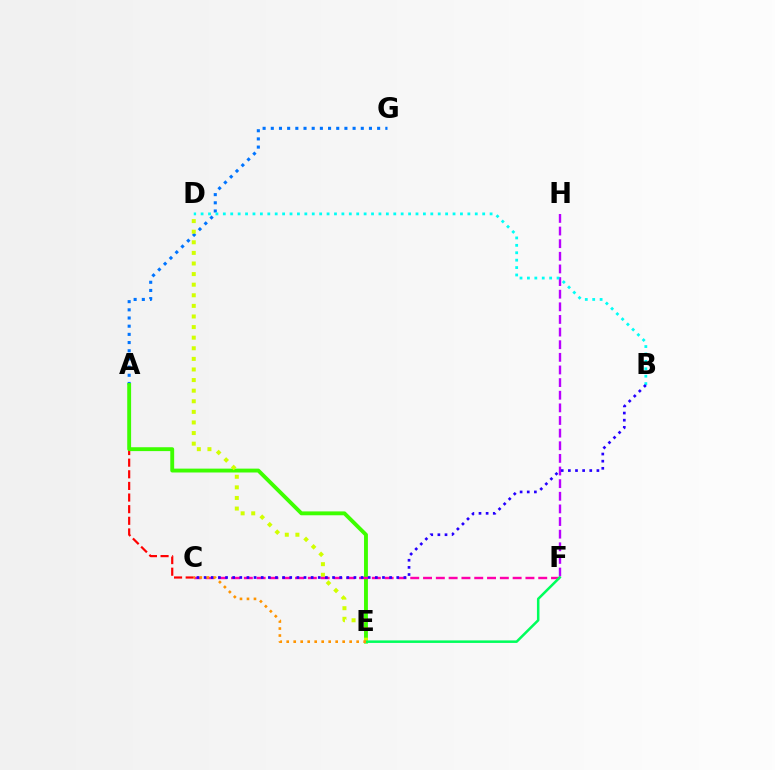{('A', 'G'): [{'color': '#0074ff', 'line_style': 'dotted', 'thickness': 2.22}], ('A', 'C'): [{'color': '#ff0000', 'line_style': 'dashed', 'thickness': 1.58}], ('A', 'E'): [{'color': '#3dff00', 'line_style': 'solid', 'thickness': 2.79}], ('D', 'E'): [{'color': '#d1ff00', 'line_style': 'dotted', 'thickness': 2.88}], ('F', 'H'): [{'color': '#b900ff', 'line_style': 'dashed', 'thickness': 1.72}], ('C', 'F'): [{'color': '#ff00ac', 'line_style': 'dashed', 'thickness': 1.74}], ('B', 'D'): [{'color': '#00fff6', 'line_style': 'dotted', 'thickness': 2.01}], ('E', 'F'): [{'color': '#00ff5c', 'line_style': 'solid', 'thickness': 1.81}], ('B', 'C'): [{'color': '#2500ff', 'line_style': 'dotted', 'thickness': 1.94}], ('C', 'E'): [{'color': '#ff9400', 'line_style': 'dotted', 'thickness': 1.9}]}